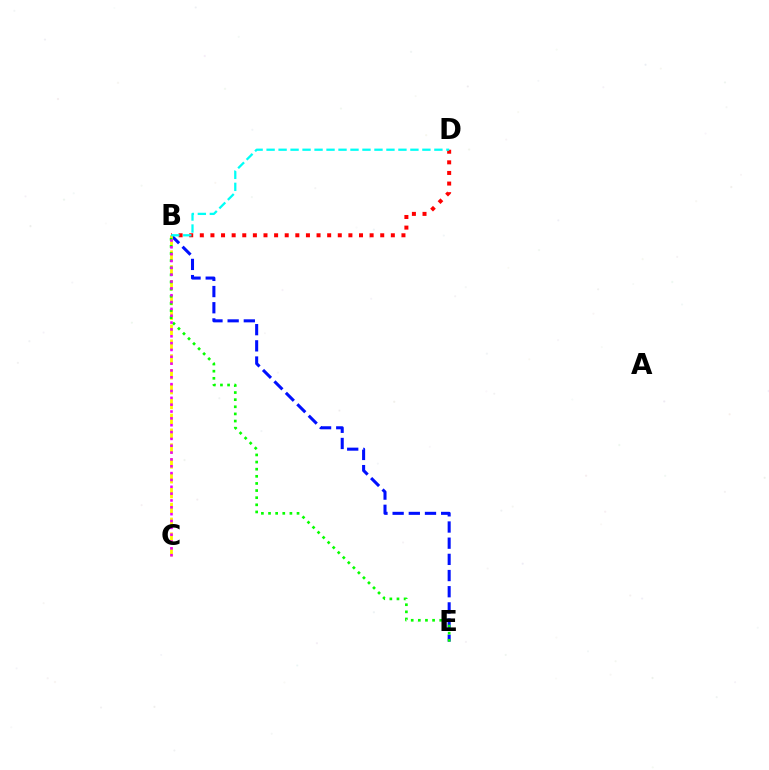{('B', 'D'): [{'color': '#ff0000', 'line_style': 'dotted', 'thickness': 2.88}, {'color': '#00fff6', 'line_style': 'dashed', 'thickness': 1.63}], ('B', 'E'): [{'color': '#0010ff', 'line_style': 'dashed', 'thickness': 2.2}, {'color': '#08ff00', 'line_style': 'dotted', 'thickness': 1.94}], ('B', 'C'): [{'color': '#fcf500', 'line_style': 'dashed', 'thickness': 2.02}, {'color': '#ee00ff', 'line_style': 'dotted', 'thickness': 1.86}]}